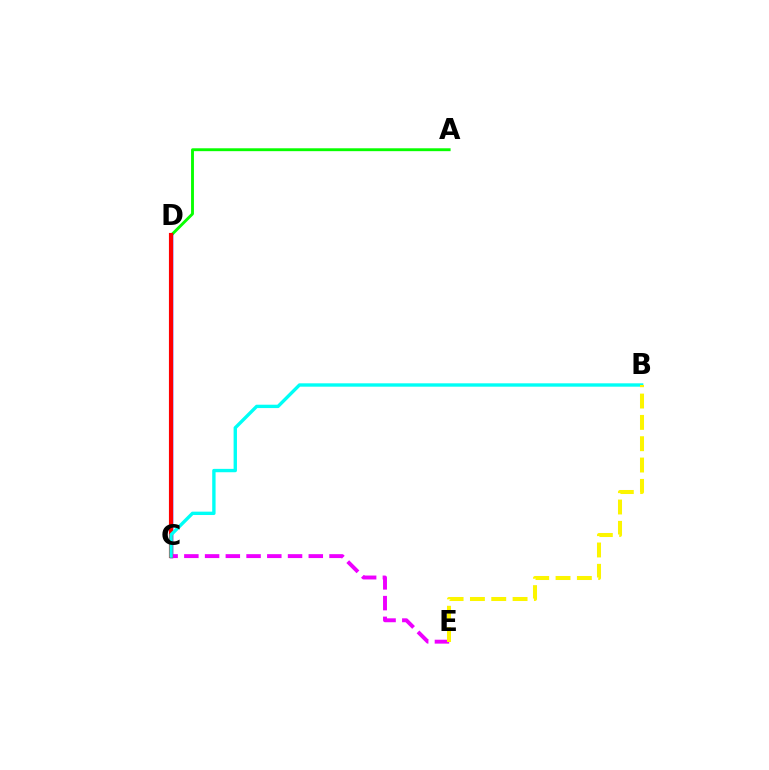{('A', 'D'): [{'color': '#08ff00', 'line_style': 'solid', 'thickness': 2.07}], ('C', 'D'): [{'color': '#0010ff', 'line_style': 'solid', 'thickness': 2.52}, {'color': '#ff0000', 'line_style': 'solid', 'thickness': 2.98}], ('C', 'E'): [{'color': '#ee00ff', 'line_style': 'dashed', 'thickness': 2.82}], ('B', 'C'): [{'color': '#00fff6', 'line_style': 'solid', 'thickness': 2.42}], ('B', 'E'): [{'color': '#fcf500', 'line_style': 'dashed', 'thickness': 2.9}]}